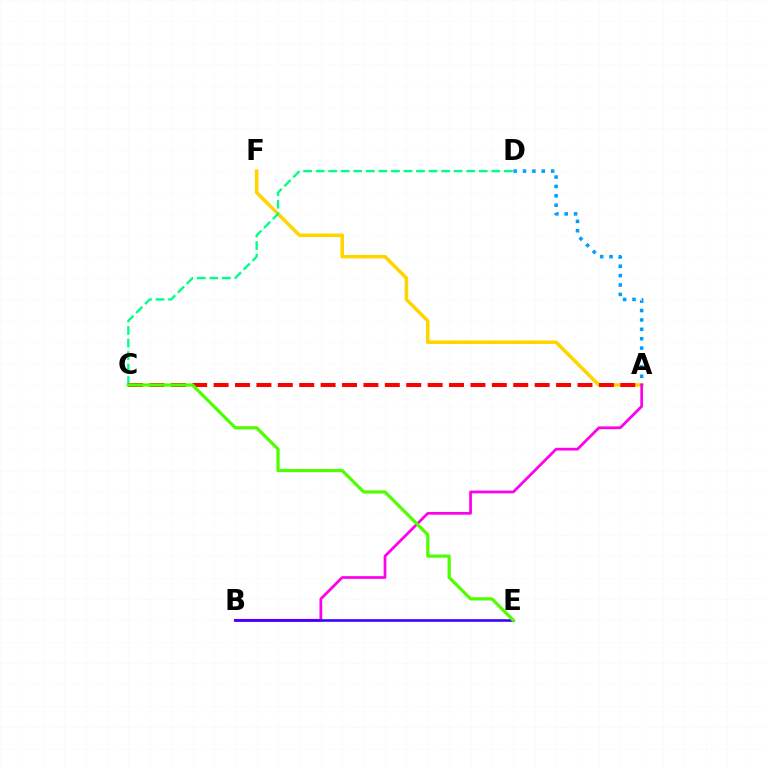{('A', 'F'): [{'color': '#ffd500', 'line_style': 'solid', 'thickness': 2.55}], ('A', 'D'): [{'color': '#009eff', 'line_style': 'dotted', 'thickness': 2.55}], ('C', 'D'): [{'color': '#00ff86', 'line_style': 'dashed', 'thickness': 1.7}], ('A', 'B'): [{'color': '#ff00ed', 'line_style': 'solid', 'thickness': 1.98}], ('B', 'E'): [{'color': '#3700ff', 'line_style': 'solid', 'thickness': 1.86}], ('A', 'C'): [{'color': '#ff0000', 'line_style': 'dashed', 'thickness': 2.91}], ('C', 'E'): [{'color': '#4fff00', 'line_style': 'solid', 'thickness': 2.33}]}